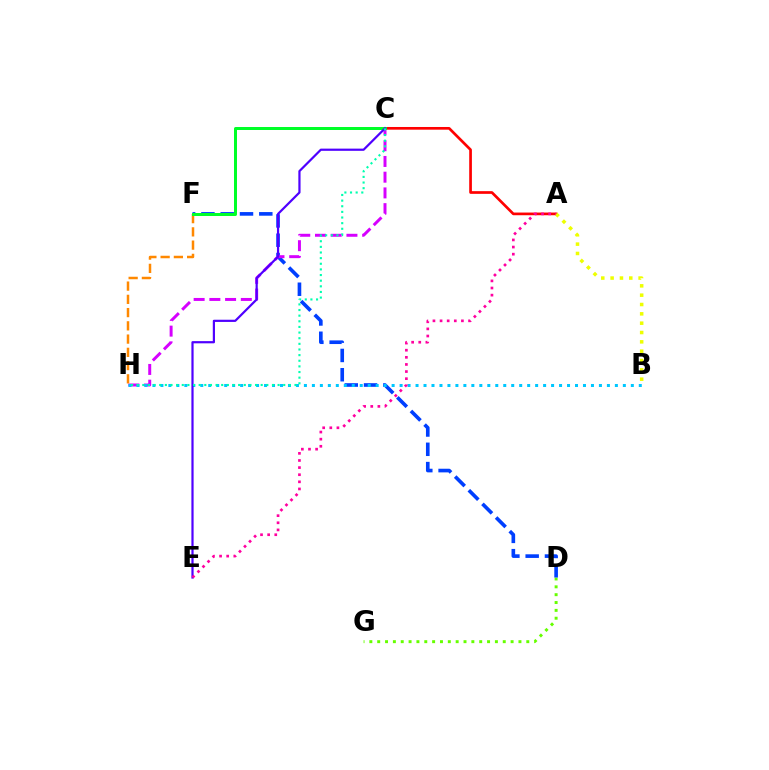{('D', 'G'): [{'color': '#66ff00', 'line_style': 'dotted', 'thickness': 2.13}], ('D', 'F'): [{'color': '#003fff', 'line_style': 'dashed', 'thickness': 2.62}], ('C', 'H'): [{'color': '#d600ff', 'line_style': 'dashed', 'thickness': 2.14}, {'color': '#00ffaf', 'line_style': 'dotted', 'thickness': 1.53}], ('A', 'C'): [{'color': '#ff0000', 'line_style': 'solid', 'thickness': 1.94}], ('F', 'H'): [{'color': '#ff8800', 'line_style': 'dashed', 'thickness': 1.8}], ('C', 'F'): [{'color': '#00ff27', 'line_style': 'solid', 'thickness': 2.15}], ('A', 'B'): [{'color': '#eeff00', 'line_style': 'dotted', 'thickness': 2.54}], ('B', 'H'): [{'color': '#00c7ff', 'line_style': 'dotted', 'thickness': 2.17}], ('C', 'E'): [{'color': '#4f00ff', 'line_style': 'solid', 'thickness': 1.59}], ('A', 'E'): [{'color': '#ff00a0', 'line_style': 'dotted', 'thickness': 1.93}]}